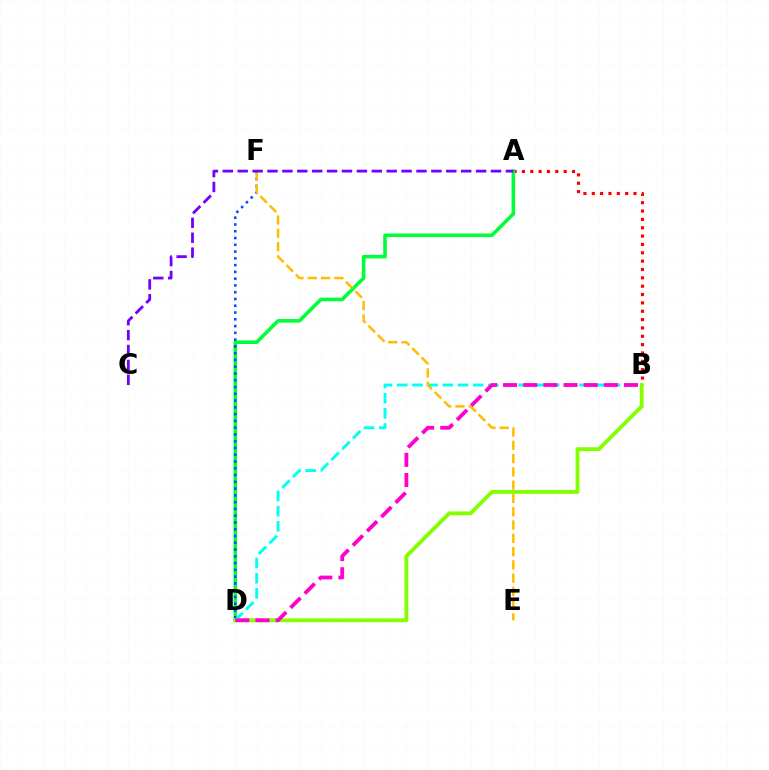{('A', 'B'): [{'color': '#ff0000', 'line_style': 'dotted', 'thickness': 2.27}], ('A', 'D'): [{'color': '#00ff39', 'line_style': 'solid', 'thickness': 2.58}], ('D', 'F'): [{'color': '#004bff', 'line_style': 'dotted', 'thickness': 1.84}], ('B', 'D'): [{'color': '#00fff6', 'line_style': 'dashed', 'thickness': 2.06}, {'color': '#84ff00', 'line_style': 'solid', 'thickness': 2.77}, {'color': '#ff00cf', 'line_style': 'dashed', 'thickness': 2.74}], ('E', 'F'): [{'color': '#ffbd00', 'line_style': 'dashed', 'thickness': 1.81}], ('A', 'C'): [{'color': '#7200ff', 'line_style': 'dashed', 'thickness': 2.02}]}